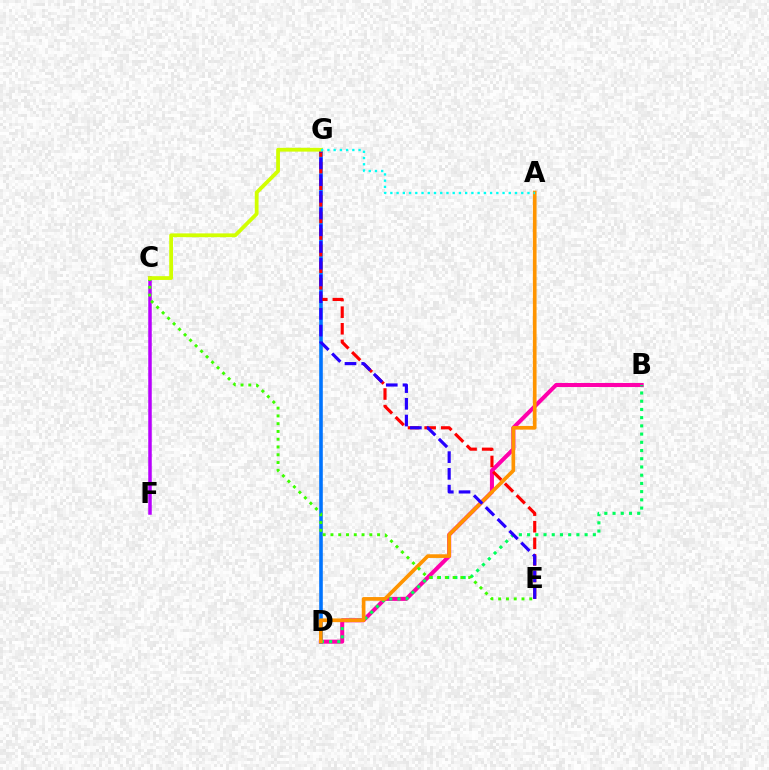{('C', 'F'): [{'color': '#b900ff', 'line_style': 'solid', 'thickness': 2.52}], ('B', 'D'): [{'color': '#ff00ac', 'line_style': 'solid', 'thickness': 2.9}, {'color': '#00ff5c', 'line_style': 'dotted', 'thickness': 2.23}], ('D', 'G'): [{'color': '#0074ff', 'line_style': 'solid', 'thickness': 2.59}], ('E', 'G'): [{'color': '#ff0000', 'line_style': 'dashed', 'thickness': 2.25}, {'color': '#2500ff', 'line_style': 'dashed', 'thickness': 2.27}], ('A', 'D'): [{'color': '#ff9400', 'line_style': 'solid', 'thickness': 2.65}], ('C', 'E'): [{'color': '#3dff00', 'line_style': 'dotted', 'thickness': 2.11}], ('C', 'G'): [{'color': '#d1ff00', 'line_style': 'solid', 'thickness': 2.72}], ('A', 'G'): [{'color': '#00fff6', 'line_style': 'dotted', 'thickness': 1.69}]}